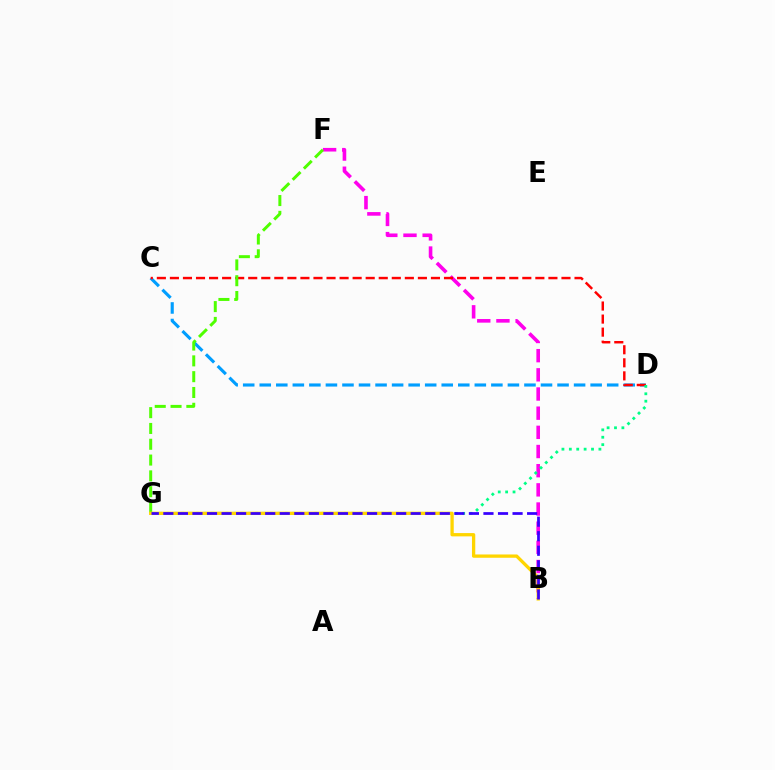{('C', 'D'): [{'color': '#009eff', 'line_style': 'dashed', 'thickness': 2.25}, {'color': '#ff0000', 'line_style': 'dashed', 'thickness': 1.77}], ('B', 'F'): [{'color': '#ff00ed', 'line_style': 'dashed', 'thickness': 2.6}], ('F', 'G'): [{'color': '#4fff00', 'line_style': 'dashed', 'thickness': 2.15}], ('D', 'G'): [{'color': '#00ff86', 'line_style': 'dotted', 'thickness': 2.01}], ('B', 'G'): [{'color': '#ffd500', 'line_style': 'solid', 'thickness': 2.37}, {'color': '#3700ff', 'line_style': 'dashed', 'thickness': 1.98}]}